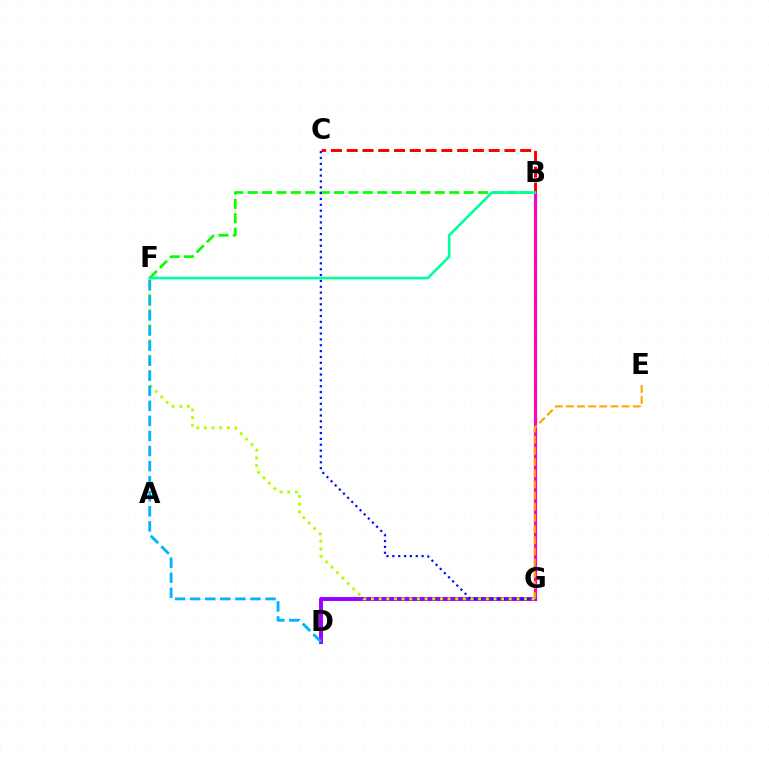{('B', 'C'): [{'color': '#ff0000', 'line_style': 'dashed', 'thickness': 2.14}], ('B', 'F'): [{'color': '#08ff00', 'line_style': 'dashed', 'thickness': 1.96}, {'color': '#00ff9d', 'line_style': 'solid', 'thickness': 1.88}], ('B', 'G'): [{'color': '#ff00bd', 'line_style': 'solid', 'thickness': 2.28}], ('D', 'G'): [{'color': '#9b00ff', 'line_style': 'solid', 'thickness': 2.83}], ('C', 'G'): [{'color': '#0010ff', 'line_style': 'dotted', 'thickness': 1.59}], ('E', 'G'): [{'color': '#ffa500', 'line_style': 'dashed', 'thickness': 1.52}], ('F', 'G'): [{'color': '#b3ff00', 'line_style': 'dotted', 'thickness': 2.08}], ('D', 'F'): [{'color': '#00b5ff', 'line_style': 'dashed', 'thickness': 2.05}]}